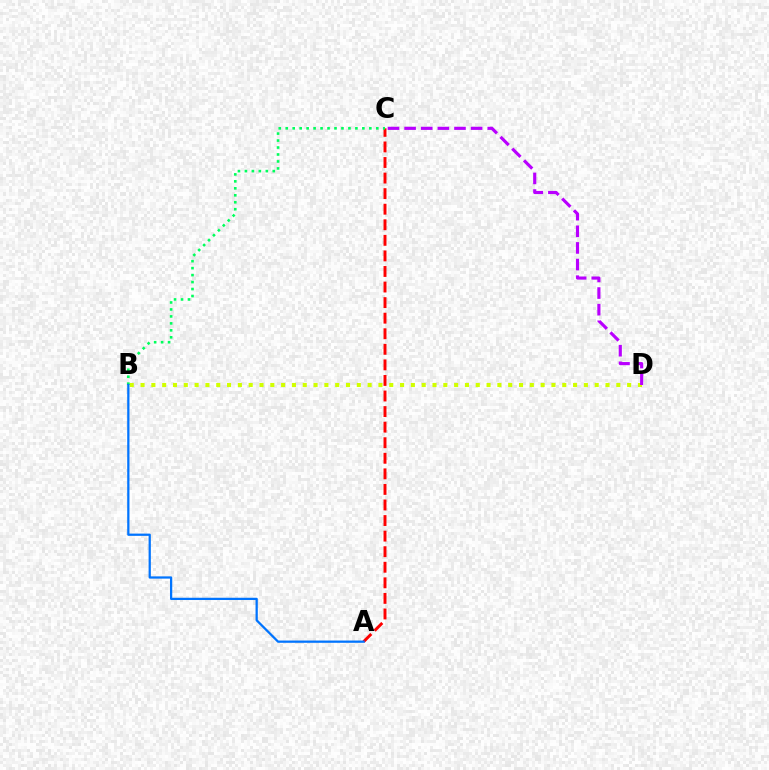{('A', 'C'): [{'color': '#ff0000', 'line_style': 'dashed', 'thickness': 2.11}], ('B', 'D'): [{'color': '#d1ff00', 'line_style': 'dotted', 'thickness': 2.94}], ('C', 'D'): [{'color': '#b900ff', 'line_style': 'dashed', 'thickness': 2.26}], ('B', 'C'): [{'color': '#00ff5c', 'line_style': 'dotted', 'thickness': 1.89}], ('A', 'B'): [{'color': '#0074ff', 'line_style': 'solid', 'thickness': 1.62}]}